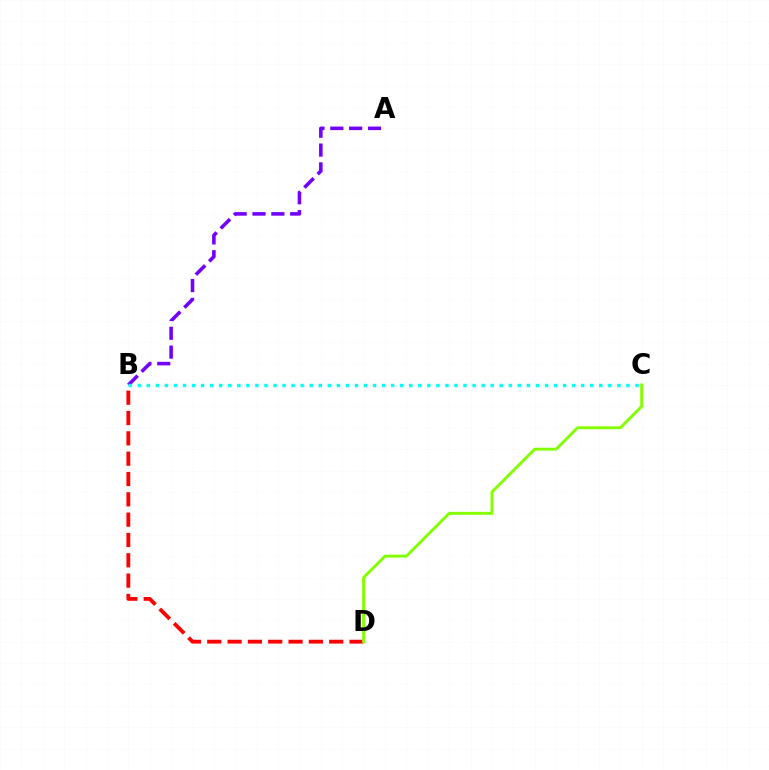{('B', 'D'): [{'color': '#ff0000', 'line_style': 'dashed', 'thickness': 2.76}], ('C', 'D'): [{'color': '#84ff00', 'line_style': 'solid', 'thickness': 2.11}], ('A', 'B'): [{'color': '#7200ff', 'line_style': 'dashed', 'thickness': 2.56}], ('B', 'C'): [{'color': '#00fff6', 'line_style': 'dotted', 'thickness': 2.46}]}